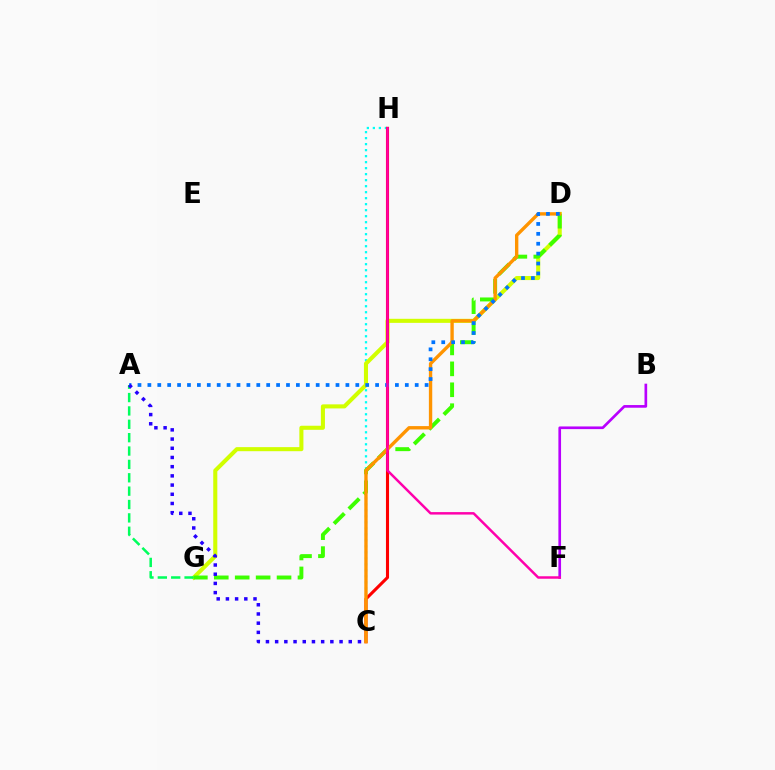{('C', 'H'): [{'color': '#00fff6', 'line_style': 'dotted', 'thickness': 1.63}, {'color': '#ff0000', 'line_style': 'solid', 'thickness': 2.22}], ('D', 'G'): [{'color': '#d1ff00', 'line_style': 'solid', 'thickness': 2.93}, {'color': '#3dff00', 'line_style': 'dashed', 'thickness': 2.84}], ('C', 'D'): [{'color': '#ff9400', 'line_style': 'solid', 'thickness': 2.42}], ('B', 'F'): [{'color': '#b900ff', 'line_style': 'solid', 'thickness': 1.92}], ('A', 'D'): [{'color': '#0074ff', 'line_style': 'dotted', 'thickness': 2.69}], ('F', 'H'): [{'color': '#ff00ac', 'line_style': 'solid', 'thickness': 1.78}], ('A', 'G'): [{'color': '#00ff5c', 'line_style': 'dashed', 'thickness': 1.82}], ('A', 'C'): [{'color': '#2500ff', 'line_style': 'dotted', 'thickness': 2.5}]}